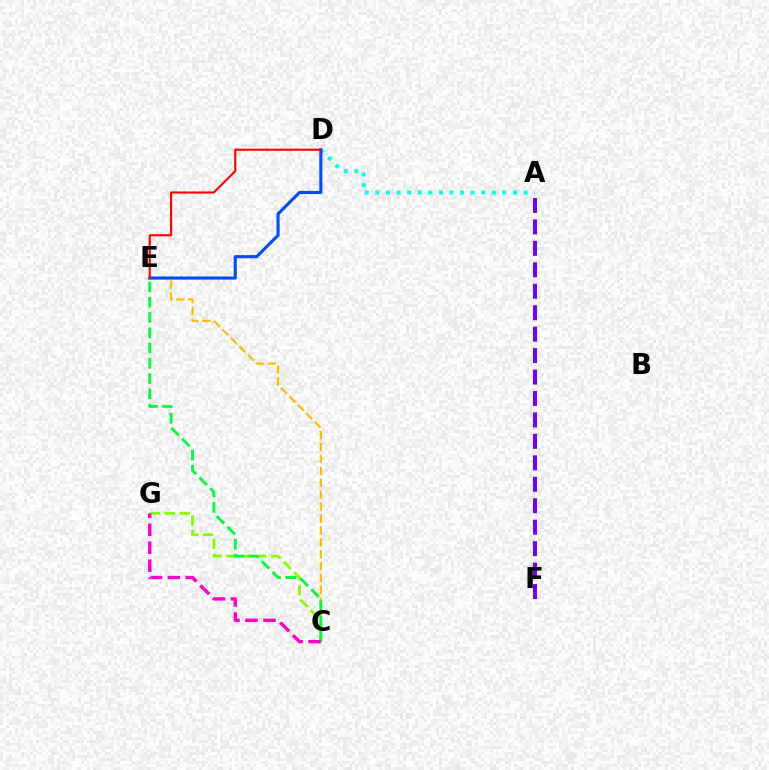{('A', 'F'): [{'color': '#7200ff', 'line_style': 'dashed', 'thickness': 2.91}], ('C', 'E'): [{'color': '#ffbd00', 'line_style': 'dashed', 'thickness': 1.62}, {'color': '#00ff39', 'line_style': 'dashed', 'thickness': 2.07}], ('C', 'G'): [{'color': '#84ff00', 'line_style': 'dashed', 'thickness': 2.03}, {'color': '#ff00cf', 'line_style': 'dashed', 'thickness': 2.44}], ('A', 'D'): [{'color': '#00fff6', 'line_style': 'dotted', 'thickness': 2.88}], ('D', 'E'): [{'color': '#004bff', 'line_style': 'solid', 'thickness': 2.23}, {'color': '#ff0000', 'line_style': 'solid', 'thickness': 1.52}]}